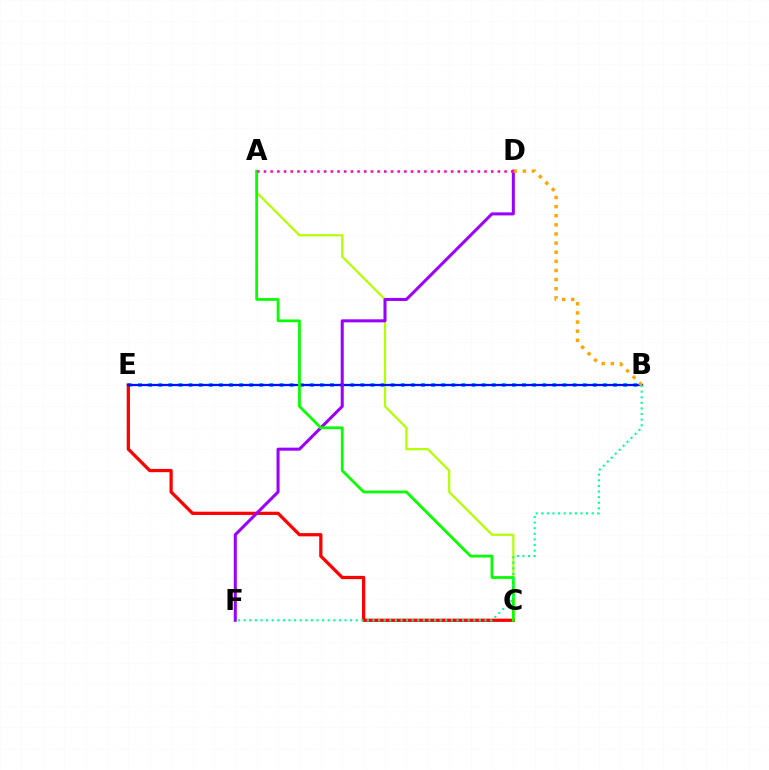{('B', 'E'): [{'color': '#00b5ff', 'line_style': 'dotted', 'thickness': 2.75}, {'color': '#0010ff', 'line_style': 'solid', 'thickness': 1.63}], ('A', 'C'): [{'color': '#b3ff00', 'line_style': 'solid', 'thickness': 1.59}, {'color': '#08ff00', 'line_style': 'solid', 'thickness': 1.99}], ('C', 'E'): [{'color': '#ff0000', 'line_style': 'solid', 'thickness': 2.34}], ('D', 'F'): [{'color': '#9b00ff', 'line_style': 'solid', 'thickness': 2.18}], ('B', 'D'): [{'color': '#ffa500', 'line_style': 'dotted', 'thickness': 2.48}], ('A', 'D'): [{'color': '#ff00bd', 'line_style': 'dotted', 'thickness': 1.82}], ('B', 'F'): [{'color': '#00ff9d', 'line_style': 'dotted', 'thickness': 1.52}]}